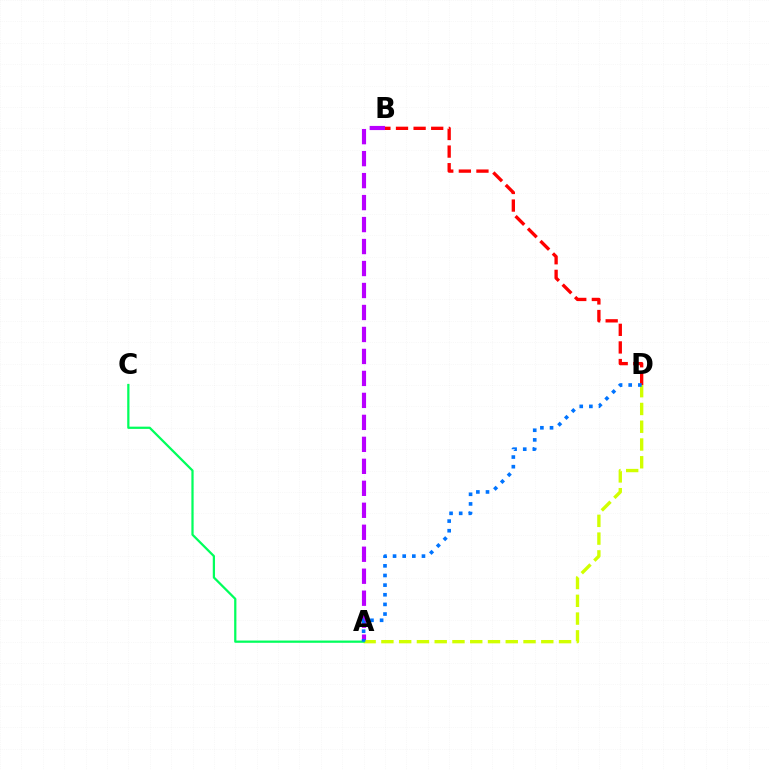{('A', 'B'): [{'color': '#b900ff', 'line_style': 'dashed', 'thickness': 2.99}], ('B', 'D'): [{'color': '#ff0000', 'line_style': 'dashed', 'thickness': 2.39}], ('A', 'D'): [{'color': '#d1ff00', 'line_style': 'dashed', 'thickness': 2.41}, {'color': '#0074ff', 'line_style': 'dotted', 'thickness': 2.62}], ('A', 'C'): [{'color': '#00ff5c', 'line_style': 'solid', 'thickness': 1.62}]}